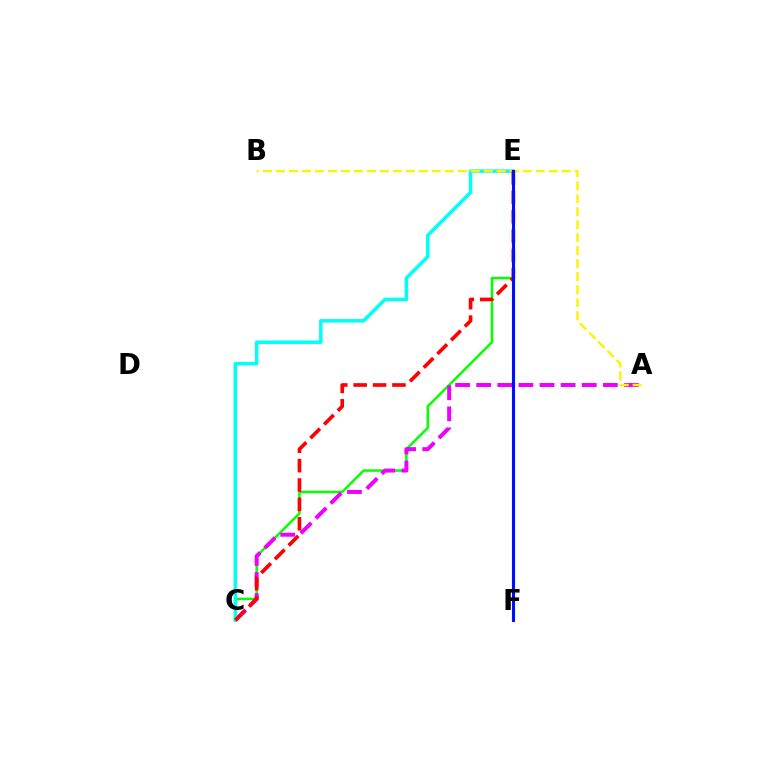{('C', 'E'): [{'color': '#08ff00', 'line_style': 'solid', 'thickness': 1.81}, {'color': '#00fff6', 'line_style': 'solid', 'thickness': 2.52}, {'color': '#ff0000', 'line_style': 'dashed', 'thickness': 2.63}], ('A', 'C'): [{'color': '#ee00ff', 'line_style': 'dashed', 'thickness': 2.87}], ('A', 'B'): [{'color': '#fcf500', 'line_style': 'dashed', 'thickness': 1.76}], ('E', 'F'): [{'color': '#0010ff', 'line_style': 'solid', 'thickness': 2.24}]}